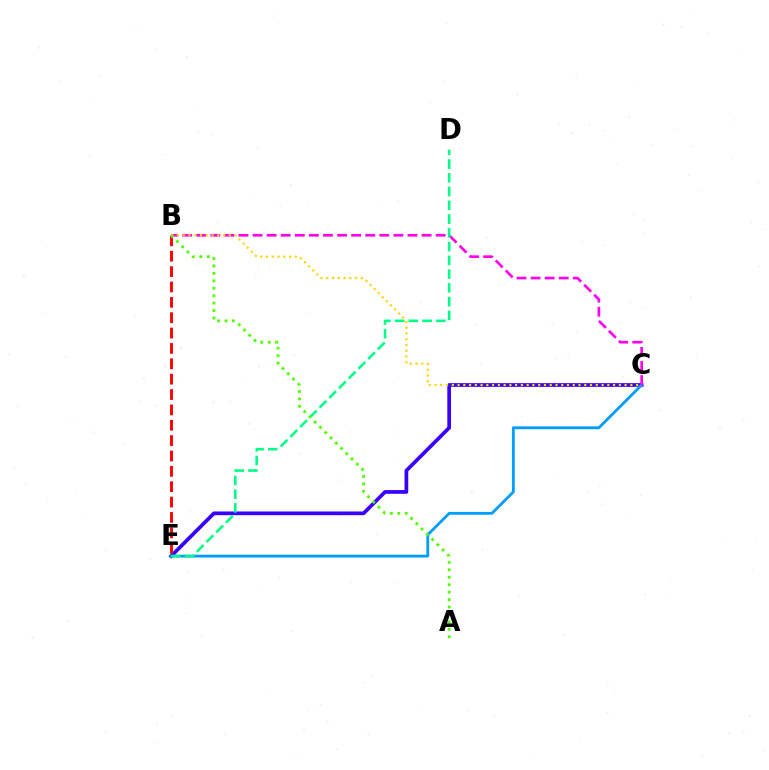{('C', 'E'): [{'color': '#3700ff', 'line_style': 'solid', 'thickness': 2.67}, {'color': '#009eff', 'line_style': 'solid', 'thickness': 2.04}], ('B', 'C'): [{'color': '#ff00ed', 'line_style': 'dashed', 'thickness': 1.91}, {'color': '#ffd500', 'line_style': 'dotted', 'thickness': 1.57}], ('D', 'E'): [{'color': '#00ff86', 'line_style': 'dashed', 'thickness': 1.87}], ('B', 'E'): [{'color': '#ff0000', 'line_style': 'dashed', 'thickness': 2.09}], ('A', 'B'): [{'color': '#4fff00', 'line_style': 'dotted', 'thickness': 2.02}]}